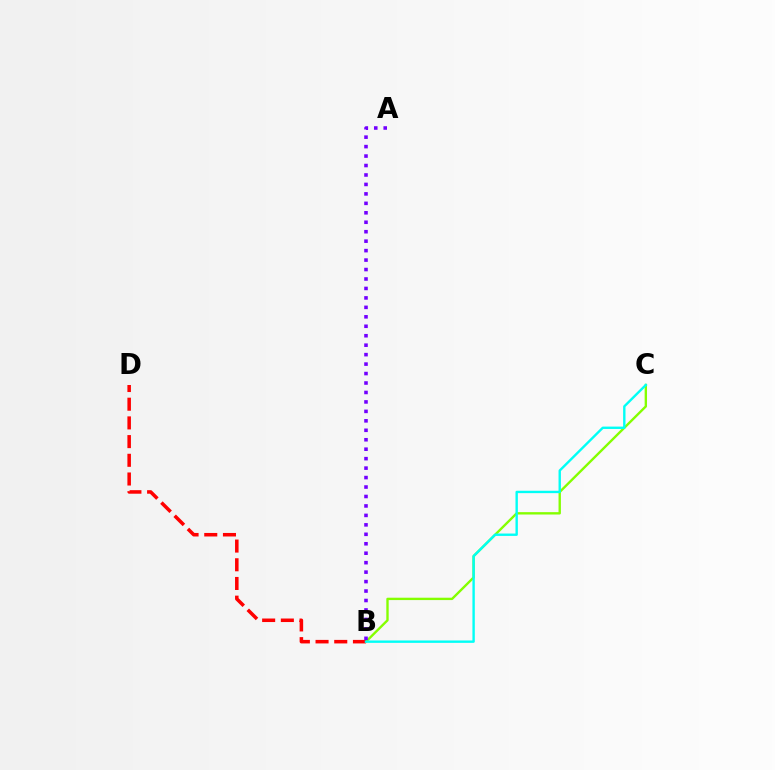{('B', 'C'): [{'color': '#84ff00', 'line_style': 'solid', 'thickness': 1.7}, {'color': '#00fff6', 'line_style': 'solid', 'thickness': 1.72}], ('B', 'D'): [{'color': '#ff0000', 'line_style': 'dashed', 'thickness': 2.54}], ('A', 'B'): [{'color': '#7200ff', 'line_style': 'dotted', 'thickness': 2.57}]}